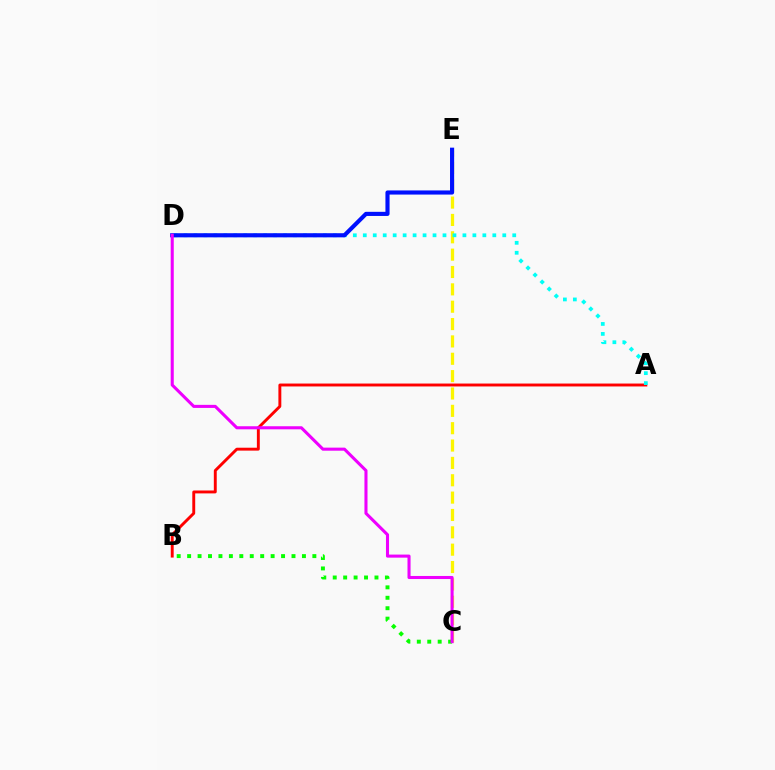{('A', 'B'): [{'color': '#ff0000', 'line_style': 'solid', 'thickness': 2.09}], ('C', 'E'): [{'color': '#fcf500', 'line_style': 'dashed', 'thickness': 2.36}], ('A', 'D'): [{'color': '#00fff6', 'line_style': 'dotted', 'thickness': 2.71}], ('B', 'C'): [{'color': '#08ff00', 'line_style': 'dotted', 'thickness': 2.84}], ('D', 'E'): [{'color': '#0010ff', 'line_style': 'solid', 'thickness': 2.97}], ('C', 'D'): [{'color': '#ee00ff', 'line_style': 'solid', 'thickness': 2.21}]}